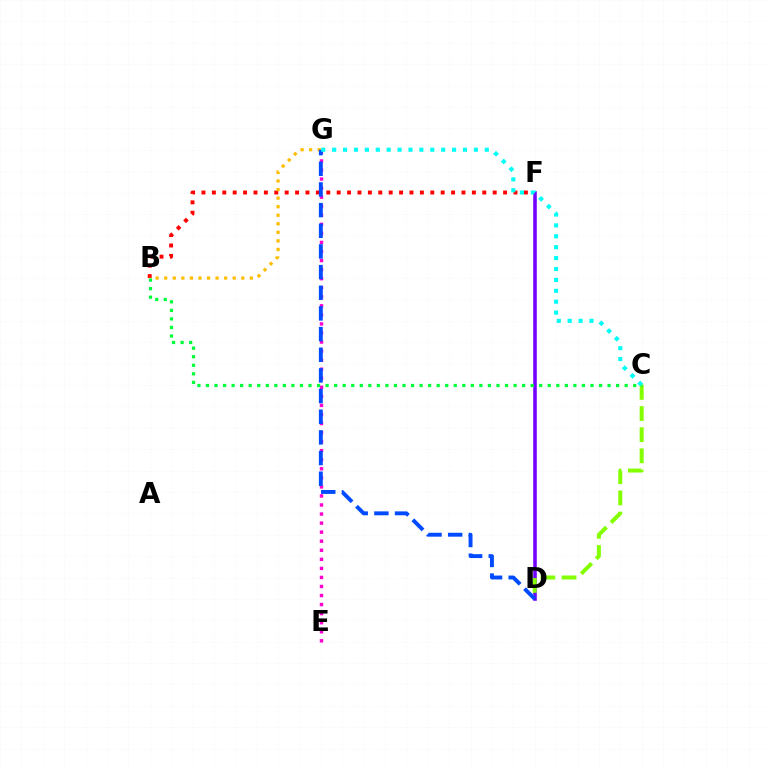{('B', 'F'): [{'color': '#ff0000', 'line_style': 'dotted', 'thickness': 2.83}], ('E', 'G'): [{'color': '#ff00cf', 'line_style': 'dotted', 'thickness': 2.46}], ('D', 'F'): [{'color': '#7200ff', 'line_style': 'solid', 'thickness': 2.56}], ('B', 'G'): [{'color': '#ffbd00', 'line_style': 'dotted', 'thickness': 2.33}], ('D', 'G'): [{'color': '#004bff', 'line_style': 'dashed', 'thickness': 2.81}], ('C', 'D'): [{'color': '#84ff00', 'line_style': 'dashed', 'thickness': 2.87}], ('C', 'G'): [{'color': '#00fff6', 'line_style': 'dotted', 'thickness': 2.96}], ('B', 'C'): [{'color': '#00ff39', 'line_style': 'dotted', 'thickness': 2.32}]}